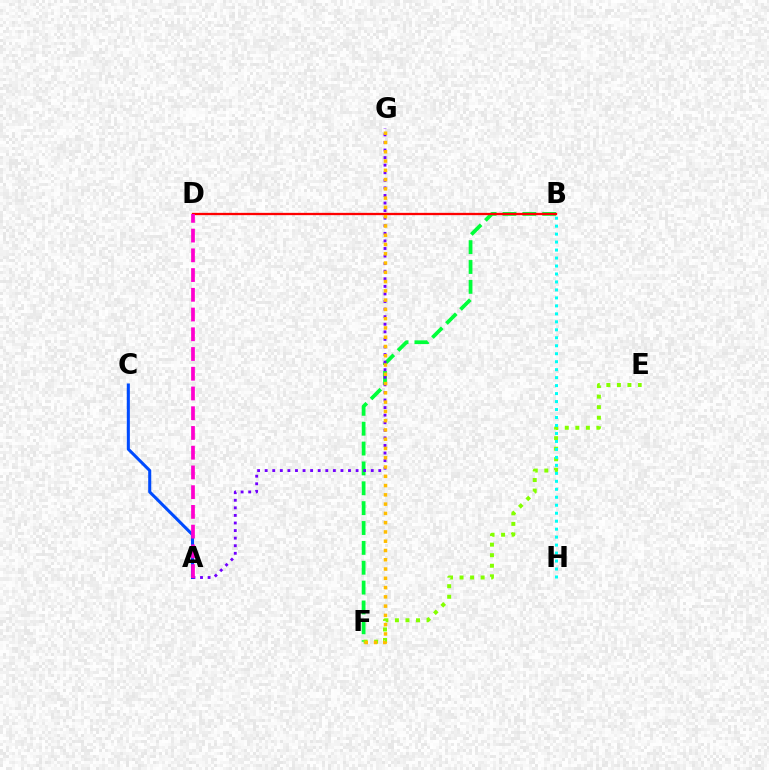{('A', 'C'): [{'color': '#004bff', 'line_style': 'solid', 'thickness': 2.2}], ('B', 'F'): [{'color': '#00ff39', 'line_style': 'dashed', 'thickness': 2.7}], ('B', 'D'): [{'color': '#ff0000', 'line_style': 'solid', 'thickness': 1.66}], ('E', 'F'): [{'color': '#84ff00', 'line_style': 'dotted', 'thickness': 2.86}], ('A', 'G'): [{'color': '#7200ff', 'line_style': 'dotted', 'thickness': 2.06}], ('F', 'G'): [{'color': '#ffbd00', 'line_style': 'dotted', 'thickness': 2.52}], ('B', 'H'): [{'color': '#00fff6', 'line_style': 'dotted', 'thickness': 2.17}], ('A', 'D'): [{'color': '#ff00cf', 'line_style': 'dashed', 'thickness': 2.68}]}